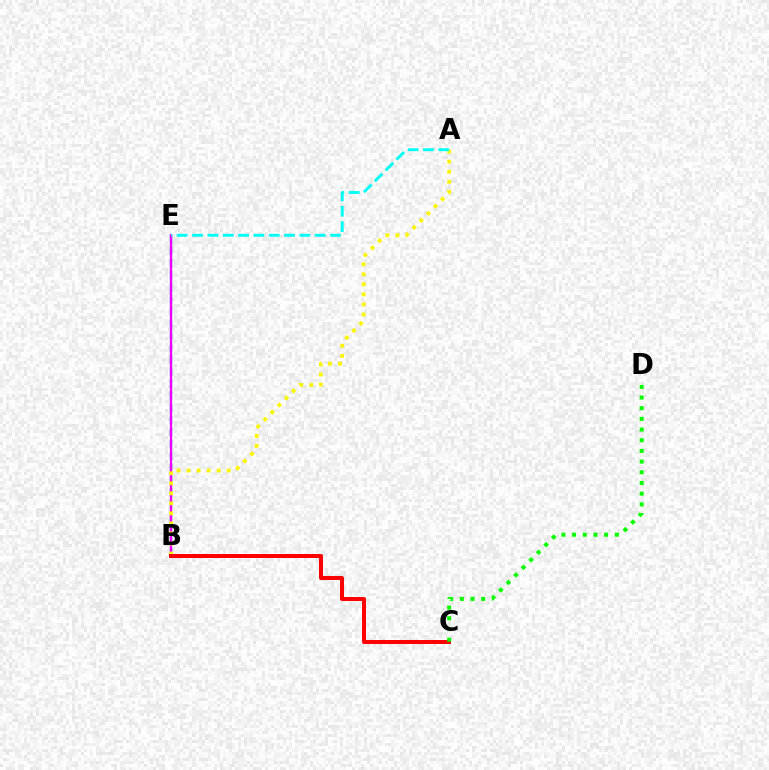{('B', 'E'): [{'color': '#0010ff', 'line_style': 'dashed', 'thickness': 1.64}, {'color': '#ee00ff', 'line_style': 'solid', 'thickness': 1.61}], ('A', 'B'): [{'color': '#fcf500', 'line_style': 'dotted', 'thickness': 2.73}], ('A', 'E'): [{'color': '#00fff6', 'line_style': 'dashed', 'thickness': 2.08}], ('B', 'C'): [{'color': '#ff0000', 'line_style': 'solid', 'thickness': 2.87}], ('C', 'D'): [{'color': '#08ff00', 'line_style': 'dotted', 'thickness': 2.9}]}